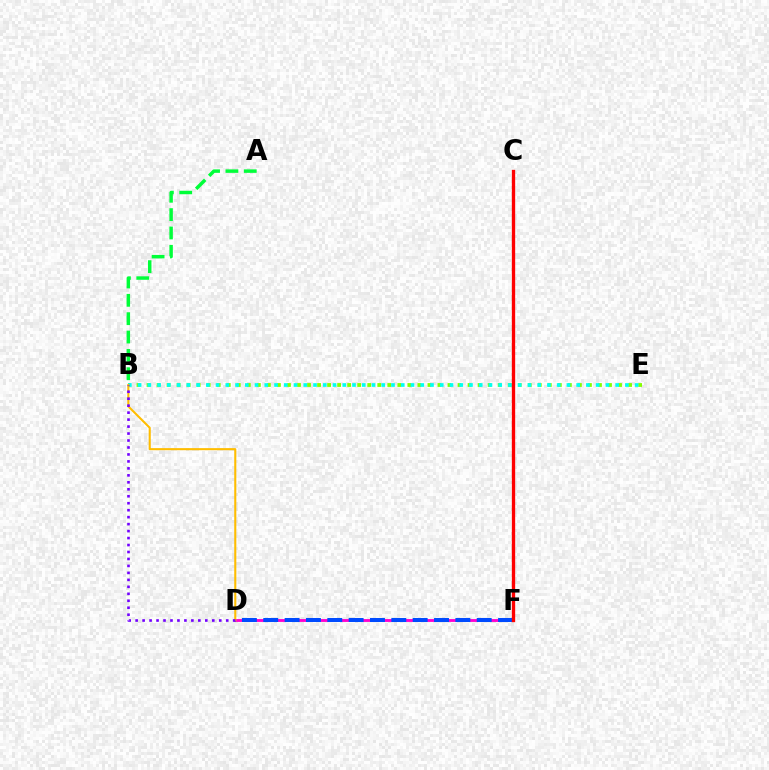{('B', 'E'): [{'color': '#84ff00', 'line_style': 'dotted', 'thickness': 2.73}, {'color': '#00fff6', 'line_style': 'dotted', 'thickness': 2.65}], ('A', 'B'): [{'color': '#00ff39', 'line_style': 'dashed', 'thickness': 2.49}], ('D', 'F'): [{'color': '#ff00cf', 'line_style': 'solid', 'thickness': 2.05}, {'color': '#004bff', 'line_style': 'dashed', 'thickness': 2.9}], ('B', 'D'): [{'color': '#ffbd00', 'line_style': 'solid', 'thickness': 1.5}, {'color': '#7200ff', 'line_style': 'dotted', 'thickness': 1.89}], ('C', 'F'): [{'color': '#ff0000', 'line_style': 'solid', 'thickness': 2.4}]}